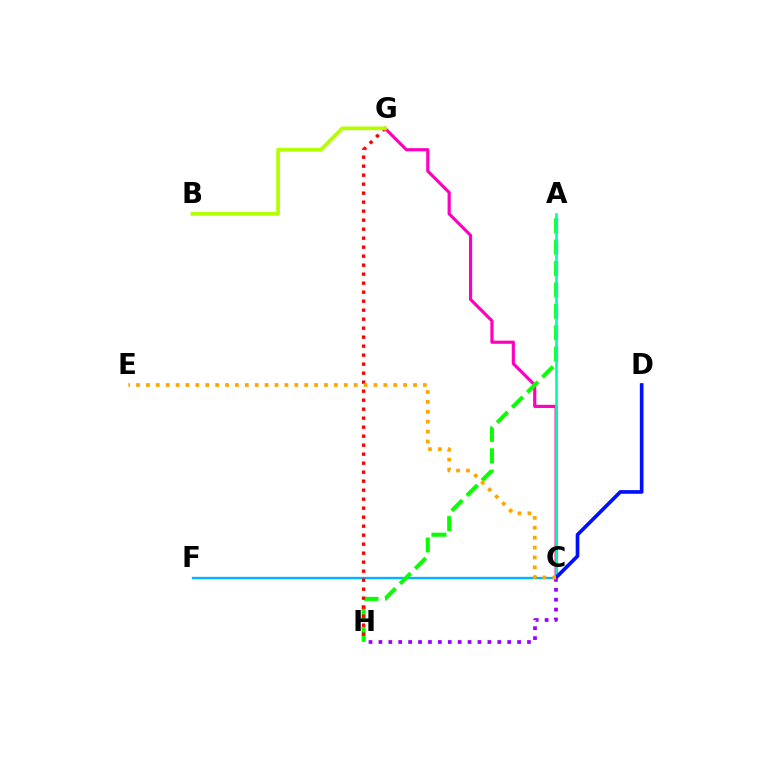{('C', 'F'): [{'color': '#00b5ff', 'line_style': 'solid', 'thickness': 1.68}], ('C', 'G'): [{'color': '#ff00bd', 'line_style': 'solid', 'thickness': 2.28}], ('A', 'H'): [{'color': '#08ff00', 'line_style': 'dashed', 'thickness': 2.91}], ('A', 'C'): [{'color': '#00ff9d', 'line_style': 'solid', 'thickness': 1.9}], ('C', 'D'): [{'color': '#0010ff', 'line_style': 'solid', 'thickness': 2.64}], ('C', 'H'): [{'color': '#9b00ff', 'line_style': 'dotted', 'thickness': 2.69}], ('G', 'H'): [{'color': '#ff0000', 'line_style': 'dotted', 'thickness': 2.45}], ('B', 'G'): [{'color': '#b3ff00', 'line_style': 'solid', 'thickness': 2.67}], ('C', 'E'): [{'color': '#ffa500', 'line_style': 'dotted', 'thickness': 2.69}]}